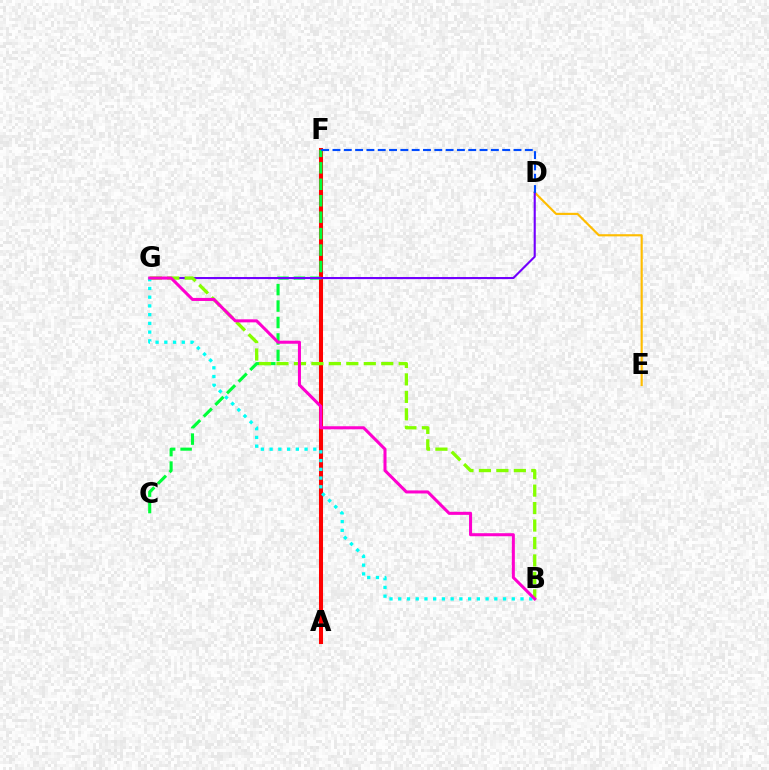{('D', 'E'): [{'color': '#ffbd00', 'line_style': 'solid', 'thickness': 1.56}], ('A', 'F'): [{'color': '#ff0000', 'line_style': 'solid', 'thickness': 2.92}], ('C', 'F'): [{'color': '#00ff39', 'line_style': 'dashed', 'thickness': 2.24}], ('D', 'G'): [{'color': '#7200ff', 'line_style': 'solid', 'thickness': 1.53}], ('D', 'F'): [{'color': '#004bff', 'line_style': 'dashed', 'thickness': 1.54}], ('B', 'G'): [{'color': '#84ff00', 'line_style': 'dashed', 'thickness': 2.37}, {'color': '#00fff6', 'line_style': 'dotted', 'thickness': 2.37}, {'color': '#ff00cf', 'line_style': 'solid', 'thickness': 2.19}]}